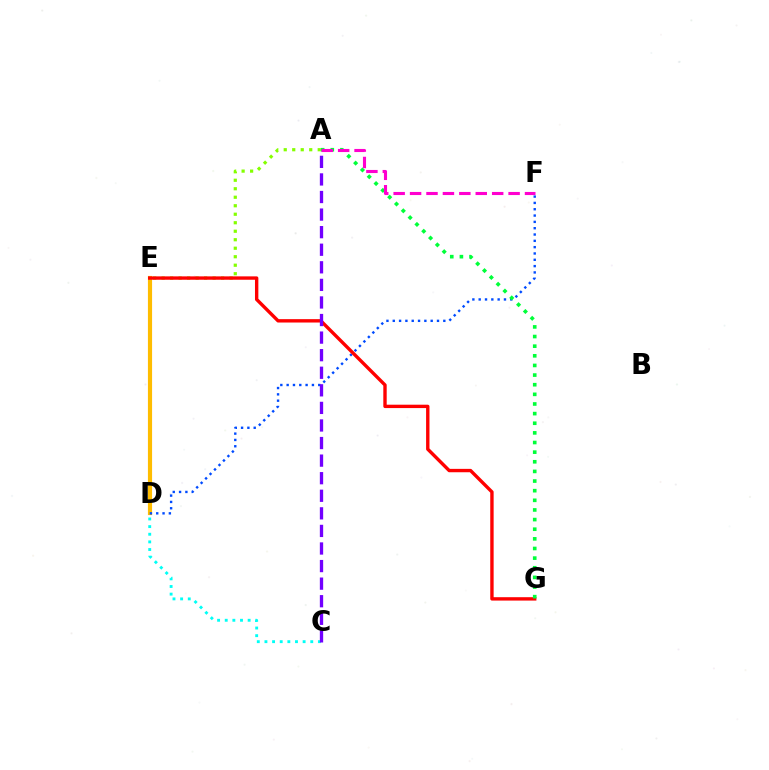{('A', 'E'): [{'color': '#84ff00', 'line_style': 'dotted', 'thickness': 2.31}], ('C', 'E'): [{'color': '#00fff6', 'line_style': 'dotted', 'thickness': 2.08}], ('D', 'E'): [{'color': '#ffbd00', 'line_style': 'solid', 'thickness': 2.99}], ('D', 'F'): [{'color': '#004bff', 'line_style': 'dotted', 'thickness': 1.72}], ('E', 'G'): [{'color': '#ff0000', 'line_style': 'solid', 'thickness': 2.43}], ('A', 'G'): [{'color': '#00ff39', 'line_style': 'dotted', 'thickness': 2.62}], ('A', 'F'): [{'color': '#ff00cf', 'line_style': 'dashed', 'thickness': 2.23}], ('A', 'C'): [{'color': '#7200ff', 'line_style': 'dashed', 'thickness': 2.39}]}